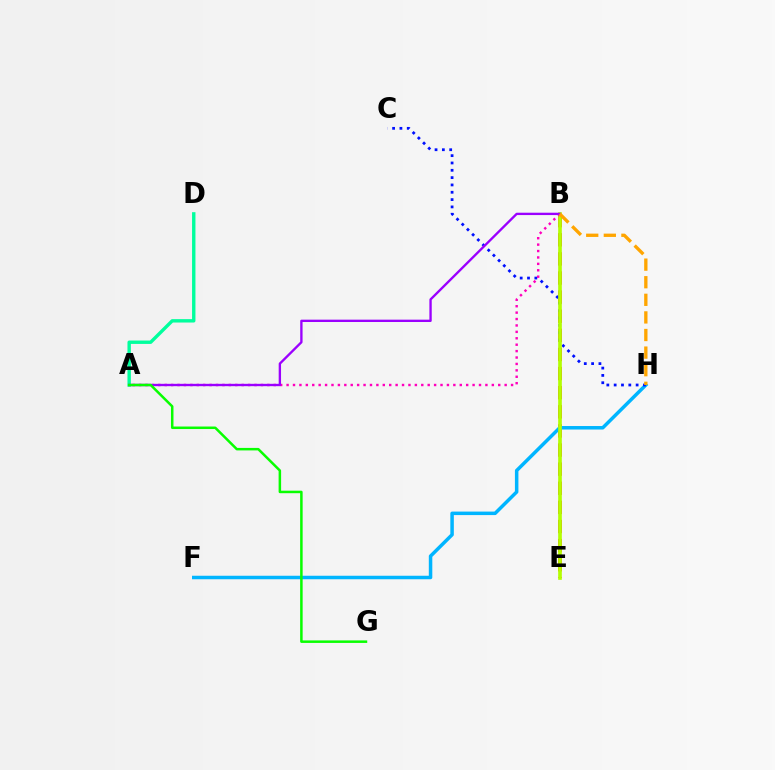{('B', 'E'): [{'color': '#ff0000', 'line_style': 'dashed', 'thickness': 2.6}, {'color': '#b3ff00', 'line_style': 'solid', 'thickness': 2.63}], ('A', 'D'): [{'color': '#00ff9d', 'line_style': 'solid', 'thickness': 2.44}], ('F', 'H'): [{'color': '#00b5ff', 'line_style': 'solid', 'thickness': 2.52}], ('C', 'H'): [{'color': '#0010ff', 'line_style': 'dotted', 'thickness': 1.99}], ('A', 'B'): [{'color': '#ff00bd', 'line_style': 'dotted', 'thickness': 1.74}, {'color': '#9b00ff', 'line_style': 'solid', 'thickness': 1.69}], ('A', 'G'): [{'color': '#08ff00', 'line_style': 'solid', 'thickness': 1.81}], ('B', 'H'): [{'color': '#ffa500', 'line_style': 'dashed', 'thickness': 2.39}]}